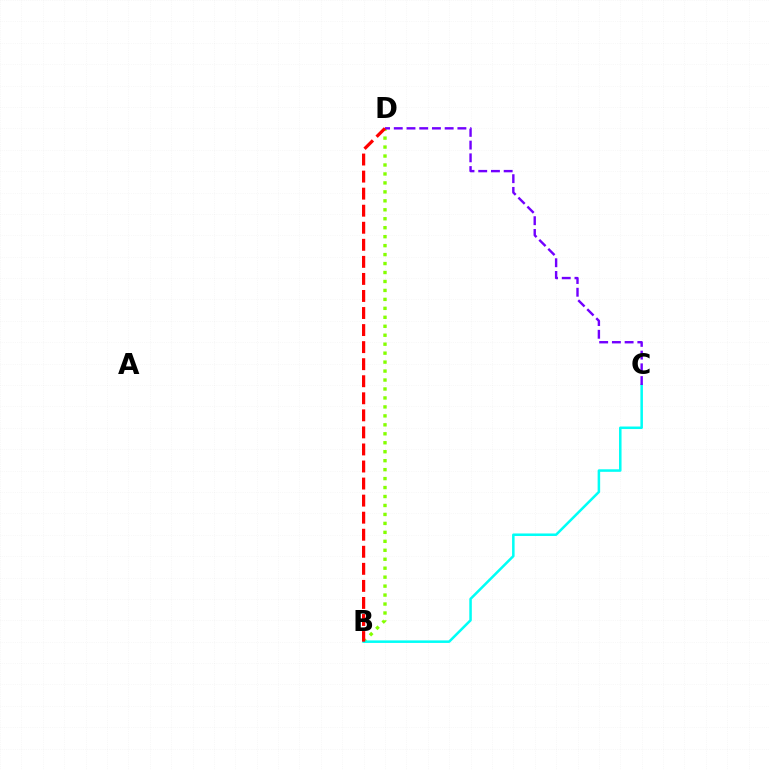{('B', 'D'): [{'color': '#84ff00', 'line_style': 'dotted', 'thickness': 2.43}, {'color': '#ff0000', 'line_style': 'dashed', 'thickness': 2.32}], ('B', 'C'): [{'color': '#00fff6', 'line_style': 'solid', 'thickness': 1.82}], ('C', 'D'): [{'color': '#7200ff', 'line_style': 'dashed', 'thickness': 1.73}]}